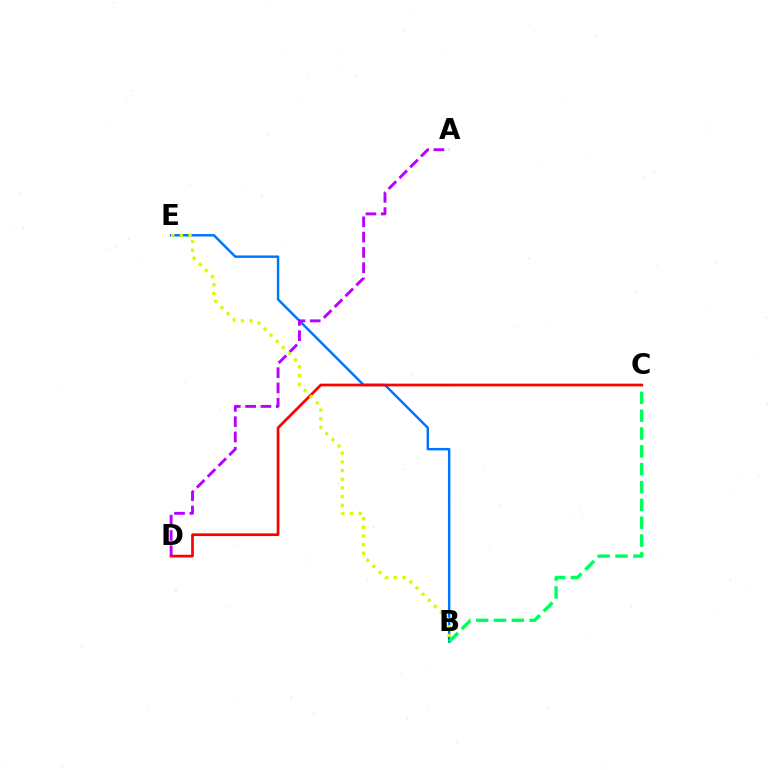{('B', 'E'): [{'color': '#0074ff', 'line_style': 'solid', 'thickness': 1.76}, {'color': '#d1ff00', 'line_style': 'dotted', 'thickness': 2.36}], ('A', 'D'): [{'color': '#b900ff', 'line_style': 'dashed', 'thickness': 2.08}], ('B', 'C'): [{'color': '#00ff5c', 'line_style': 'dashed', 'thickness': 2.42}], ('C', 'D'): [{'color': '#ff0000', 'line_style': 'solid', 'thickness': 1.95}]}